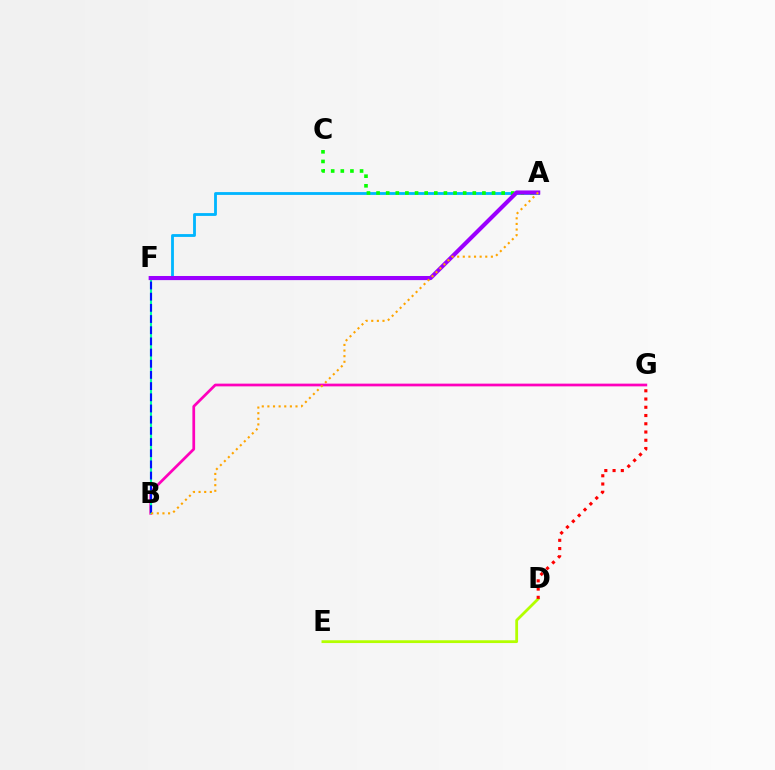{('D', 'E'): [{'color': '#b3ff00', 'line_style': 'solid', 'thickness': 2.0}], ('A', 'F'): [{'color': '#00b5ff', 'line_style': 'solid', 'thickness': 2.03}, {'color': '#9b00ff', 'line_style': 'solid', 'thickness': 2.96}], ('D', 'G'): [{'color': '#ff0000', 'line_style': 'dotted', 'thickness': 2.24}], ('A', 'C'): [{'color': '#08ff00', 'line_style': 'dotted', 'thickness': 2.61}], ('B', 'G'): [{'color': '#ff00bd', 'line_style': 'solid', 'thickness': 1.97}], ('B', 'F'): [{'color': '#00ff9d', 'line_style': 'solid', 'thickness': 1.52}, {'color': '#0010ff', 'line_style': 'dashed', 'thickness': 1.52}], ('A', 'B'): [{'color': '#ffa500', 'line_style': 'dotted', 'thickness': 1.53}]}